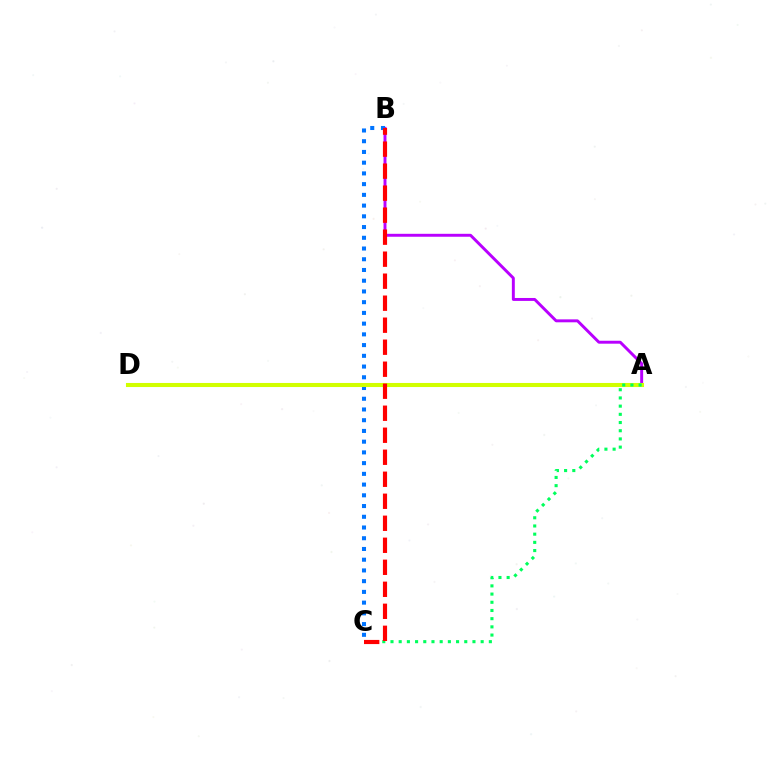{('A', 'B'): [{'color': '#b900ff', 'line_style': 'solid', 'thickness': 2.11}], ('B', 'C'): [{'color': '#0074ff', 'line_style': 'dotted', 'thickness': 2.92}, {'color': '#ff0000', 'line_style': 'dashed', 'thickness': 2.99}], ('A', 'D'): [{'color': '#d1ff00', 'line_style': 'solid', 'thickness': 2.93}], ('A', 'C'): [{'color': '#00ff5c', 'line_style': 'dotted', 'thickness': 2.23}]}